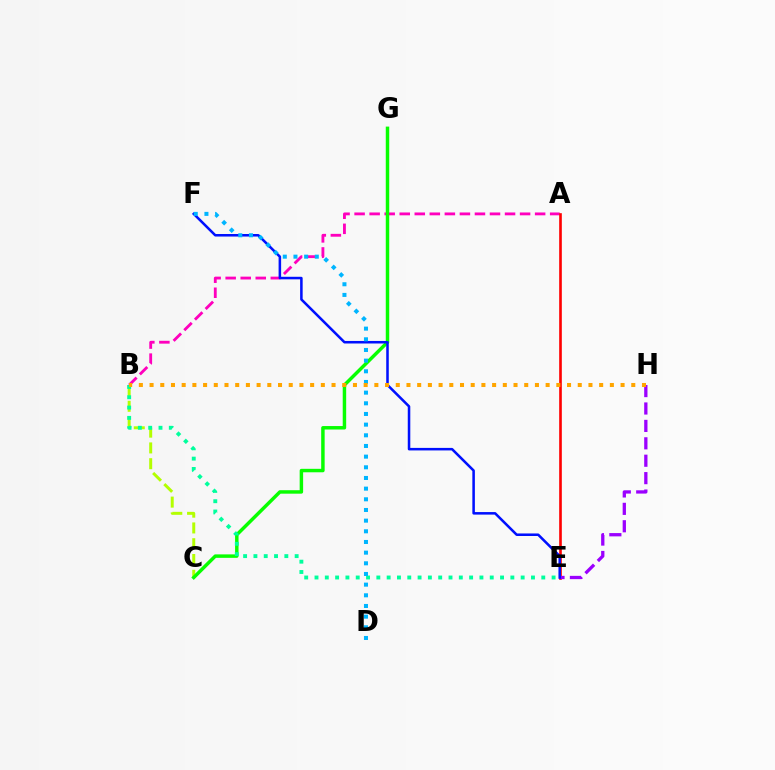{('A', 'B'): [{'color': '#ff00bd', 'line_style': 'dashed', 'thickness': 2.04}], ('B', 'C'): [{'color': '#b3ff00', 'line_style': 'dashed', 'thickness': 2.14}], ('A', 'E'): [{'color': '#ff0000', 'line_style': 'solid', 'thickness': 1.89}], ('E', 'H'): [{'color': '#9b00ff', 'line_style': 'dashed', 'thickness': 2.37}], ('C', 'G'): [{'color': '#08ff00', 'line_style': 'solid', 'thickness': 2.49}], ('E', 'F'): [{'color': '#0010ff', 'line_style': 'solid', 'thickness': 1.83}], ('B', 'E'): [{'color': '#00ff9d', 'line_style': 'dotted', 'thickness': 2.8}], ('D', 'F'): [{'color': '#00b5ff', 'line_style': 'dotted', 'thickness': 2.9}], ('B', 'H'): [{'color': '#ffa500', 'line_style': 'dotted', 'thickness': 2.91}]}